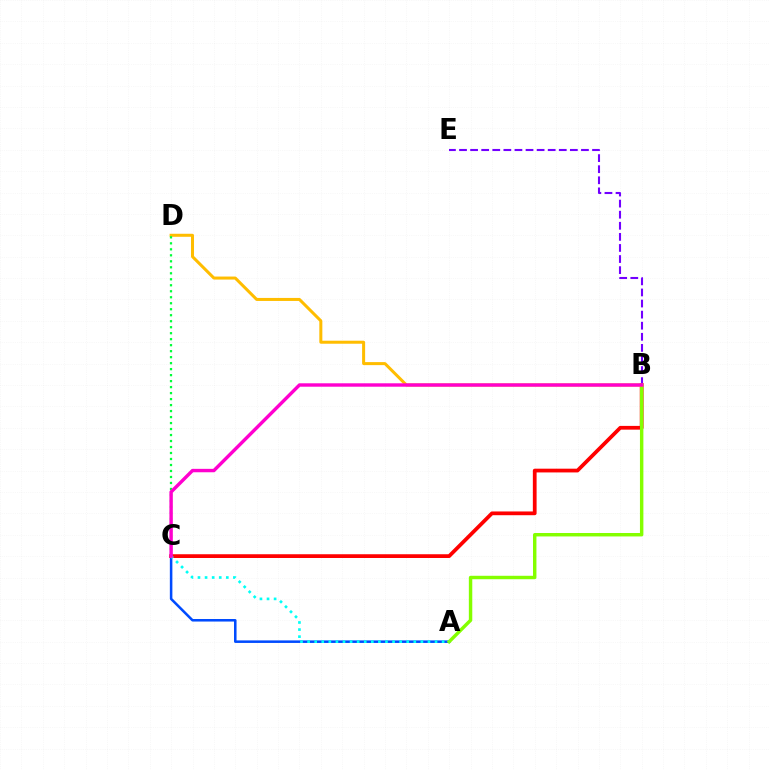{('A', 'C'): [{'color': '#004bff', 'line_style': 'solid', 'thickness': 1.83}, {'color': '#00fff6', 'line_style': 'dotted', 'thickness': 1.92}], ('B', 'C'): [{'color': '#ff0000', 'line_style': 'solid', 'thickness': 2.7}, {'color': '#ff00cf', 'line_style': 'solid', 'thickness': 2.46}], ('A', 'B'): [{'color': '#84ff00', 'line_style': 'solid', 'thickness': 2.47}], ('B', 'E'): [{'color': '#7200ff', 'line_style': 'dashed', 'thickness': 1.51}], ('B', 'D'): [{'color': '#ffbd00', 'line_style': 'solid', 'thickness': 2.17}], ('C', 'D'): [{'color': '#00ff39', 'line_style': 'dotted', 'thickness': 1.63}]}